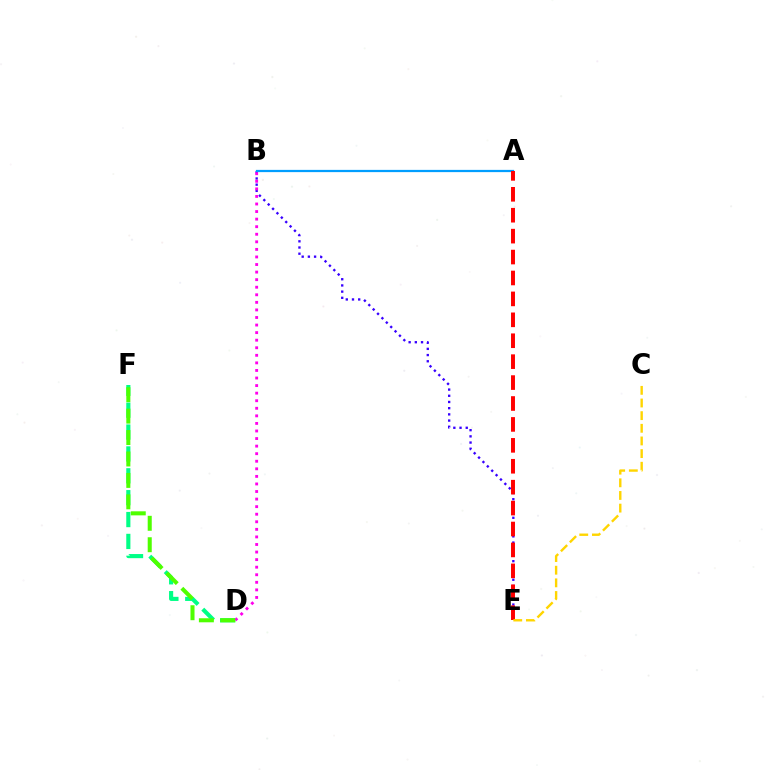{('B', 'E'): [{'color': '#3700ff', 'line_style': 'dotted', 'thickness': 1.68}], ('D', 'F'): [{'color': '#00ff86', 'line_style': 'dashed', 'thickness': 2.97}, {'color': '#4fff00', 'line_style': 'dashed', 'thickness': 2.91}], ('A', 'B'): [{'color': '#009eff', 'line_style': 'solid', 'thickness': 1.61}], ('B', 'D'): [{'color': '#ff00ed', 'line_style': 'dotted', 'thickness': 2.06}], ('A', 'E'): [{'color': '#ff0000', 'line_style': 'dashed', 'thickness': 2.84}], ('C', 'E'): [{'color': '#ffd500', 'line_style': 'dashed', 'thickness': 1.72}]}